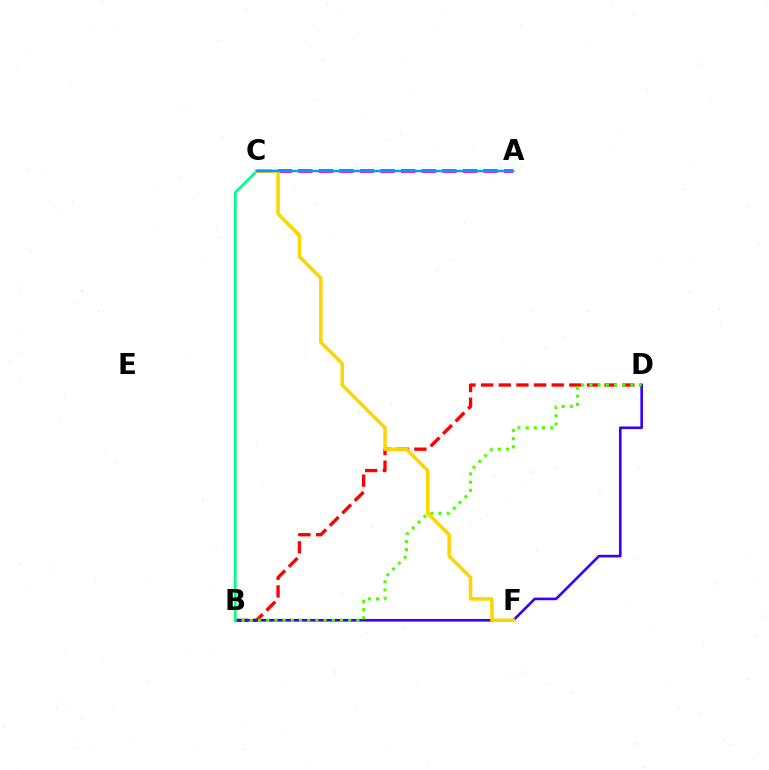{('B', 'D'): [{'color': '#ff0000', 'line_style': 'dashed', 'thickness': 2.4}, {'color': '#3700ff', 'line_style': 'solid', 'thickness': 1.89}, {'color': '#4fff00', 'line_style': 'dotted', 'thickness': 2.23}], ('A', 'C'): [{'color': '#ff00ed', 'line_style': 'dashed', 'thickness': 2.79}, {'color': '#009eff', 'line_style': 'solid', 'thickness': 1.75}], ('B', 'C'): [{'color': '#00ff86', 'line_style': 'solid', 'thickness': 1.95}], ('C', 'F'): [{'color': '#ffd500', 'line_style': 'solid', 'thickness': 2.54}]}